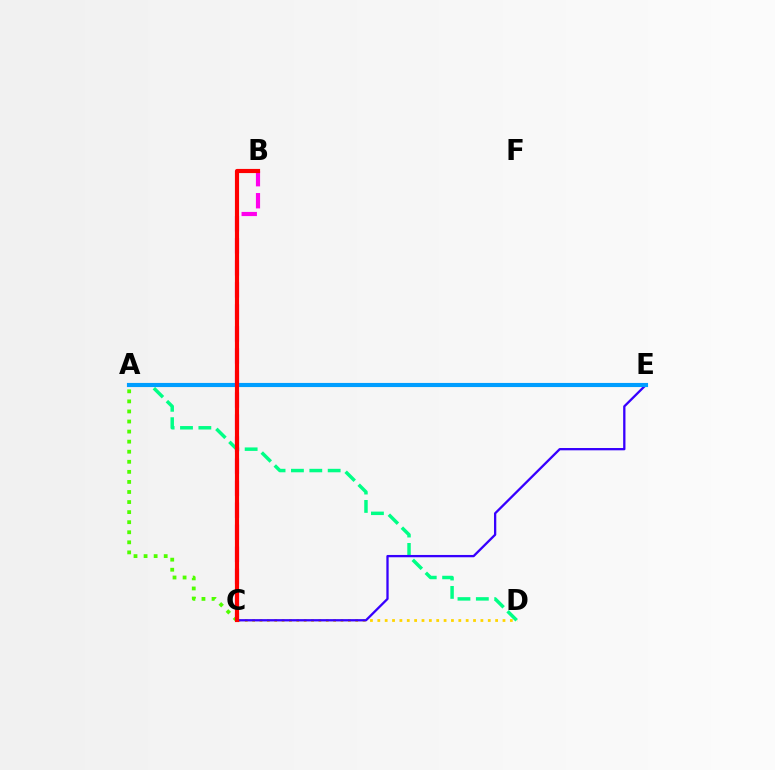{('C', 'D'): [{'color': '#ffd500', 'line_style': 'dotted', 'thickness': 2.0}], ('A', 'D'): [{'color': '#00ff86', 'line_style': 'dashed', 'thickness': 2.5}], ('C', 'E'): [{'color': '#3700ff', 'line_style': 'solid', 'thickness': 1.65}], ('A', 'E'): [{'color': '#009eff', 'line_style': 'solid', 'thickness': 2.97}], ('A', 'C'): [{'color': '#4fff00', 'line_style': 'dotted', 'thickness': 2.74}], ('B', 'C'): [{'color': '#ff00ed', 'line_style': 'dashed', 'thickness': 2.99}, {'color': '#ff0000', 'line_style': 'solid', 'thickness': 2.99}]}